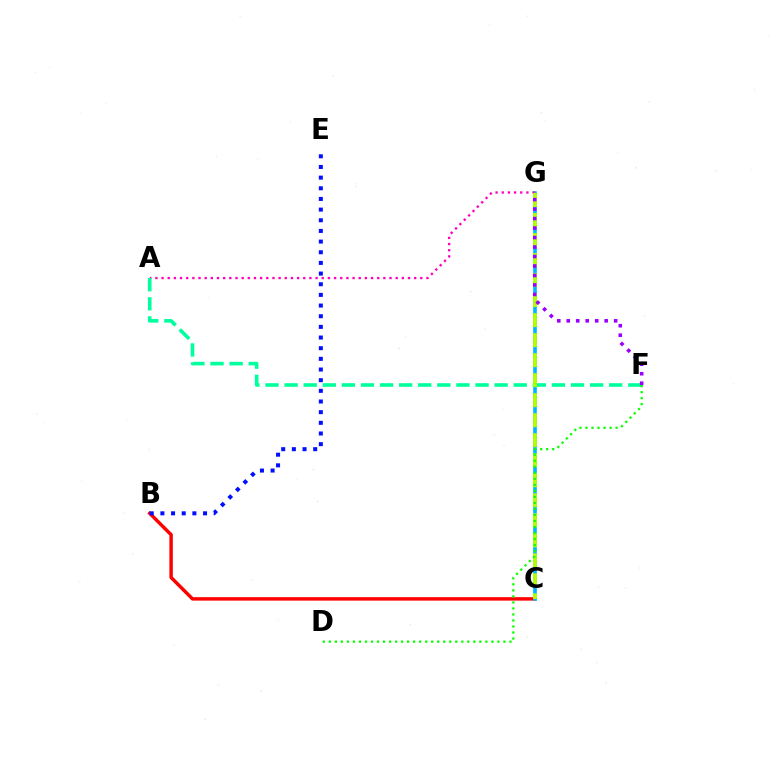{('B', 'C'): [{'color': '#ff0000', 'line_style': 'solid', 'thickness': 2.48}], ('C', 'G'): [{'color': '#ffa500', 'line_style': 'solid', 'thickness': 1.64}, {'color': '#00b5ff', 'line_style': 'solid', 'thickness': 2.59}, {'color': '#b3ff00', 'line_style': 'dashed', 'thickness': 2.72}], ('B', 'E'): [{'color': '#0010ff', 'line_style': 'dotted', 'thickness': 2.9}], ('A', 'G'): [{'color': '#ff00bd', 'line_style': 'dotted', 'thickness': 1.67}], ('A', 'F'): [{'color': '#00ff9d', 'line_style': 'dashed', 'thickness': 2.59}], ('F', 'G'): [{'color': '#9b00ff', 'line_style': 'dotted', 'thickness': 2.58}], ('D', 'F'): [{'color': '#08ff00', 'line_style': 'dotted', 'thickness': 1.64}]}